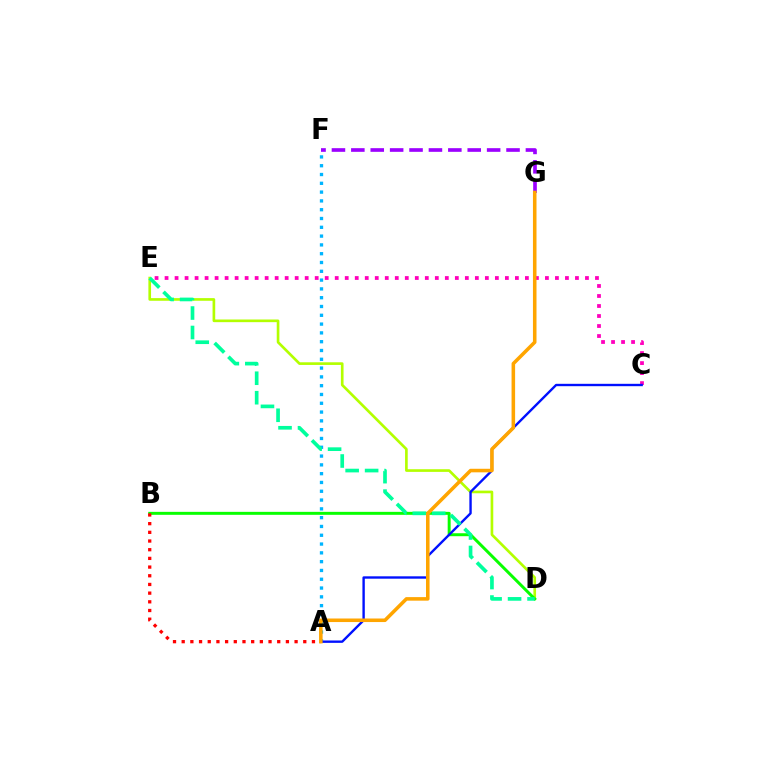{('D', 'E'): [{'color': '#b3ff00', 'line_style': 'solid', 'thickness': 1.91}, {'color': '#00ff9d', 'line_style': 'dashed', 'thickness': 2.65}], ('A', 'F'): [{'color': '#00b5ff', 'line_style': 'dotted', 'thickness': 2.39}], ('F', 'G'): [{'color': '#9b00ff', 'line_style': 'dashed', 'thickness': 2.64}], ('B', 'D'): [{'color': '#08ff00', 'line_style': 'solid', 'thickness': 2.13}], ('C', 'E'): [{'color': '#ff00bd', 'line_style': 'dotted', 'thickness': 2.72}], ('A', 'C'): [{'color': '#0010ff', 'line_style': 'solid', 'thickness': 1.71}], ('A', 'B'): [{'color': '#ff0000', 'line_style': 'dotted', 'thickness': 2.36}], ('A', 'G'): [{'color': '#ffa500', 'line_style': 'solid', 'thickness': 2.56}]}